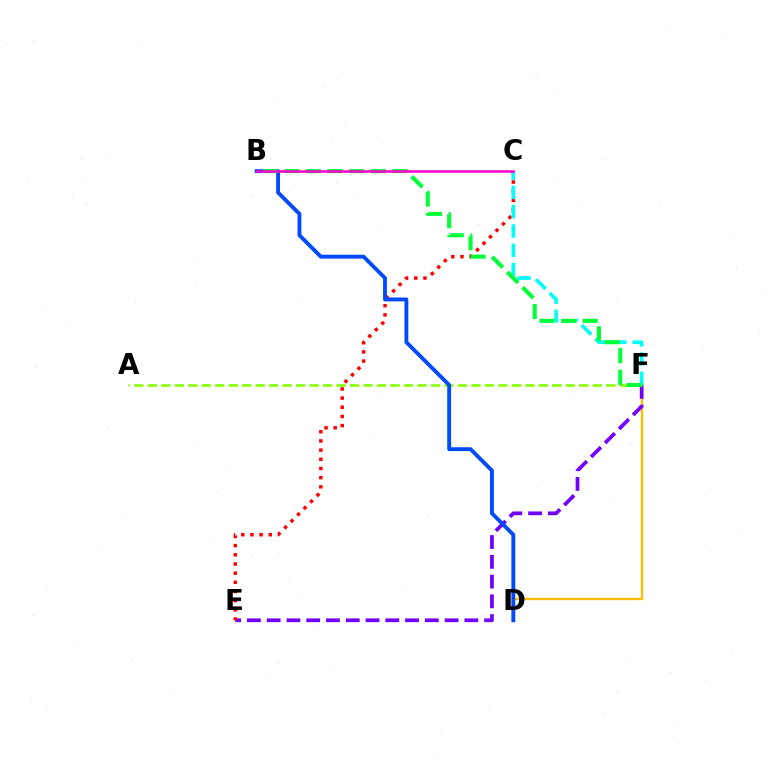{('D', 'F'): [{'color': '#ffbd00', 'line_style': 'solid', 'thickness': 1.69}], ('E', 'F'): [{'color': '#7200ff', 'line_style': 'dashed', 'thickness': 2.69}], ('A', 'F'): [{'color': '#84ff00', 'line_style': 'dashed', 'thickness': 1.83}], ('C', 'E'): [{'color': '#ff0000', 'line_style': 'dotted', 'thickness': 2.49}], ('C', 'F'): [{'color': '#00fff6', 'line_style': 'dashed', 'thickness': 2.62}], ('B', 'D'): [{'color': '#004bff', 'line_style': 'solid', 'thickness': 2.79}], ('B', 'F'): [{'color': '#00ff39', 'line_style': 'dashed', 'thickness': 2.94}], ('B', 'C'): [{'color': '#ff00cf', 'line_style': 'solid', 'thickness': 1.82}]}